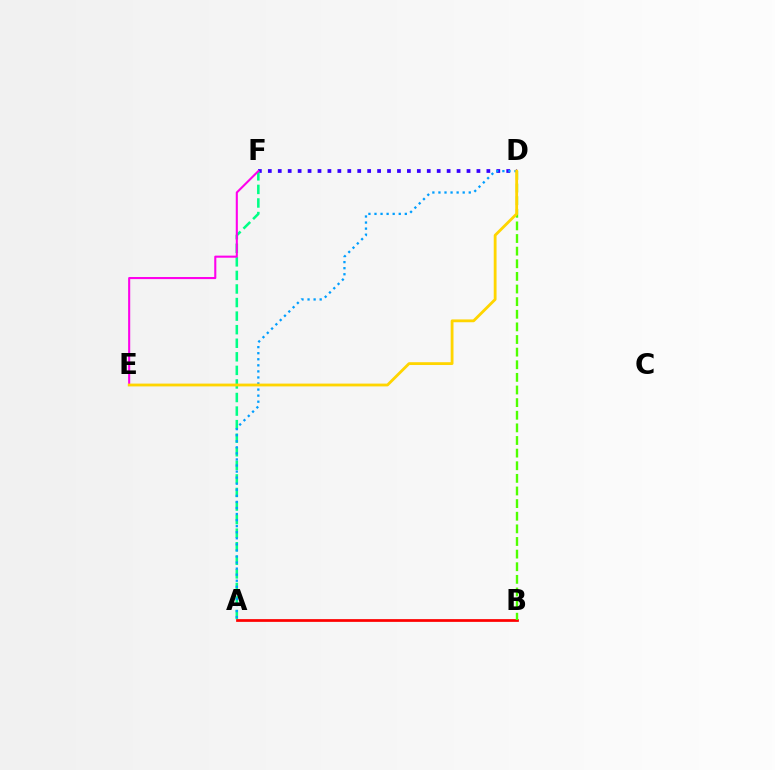{('D', 'F'): [{'color': '#3700ff', 'line_style': 'dotted', 'thickness': 2.7}], ('A', 'F'): [{'color': '#00ff86', 'line_style': 'dashed', 'thickness': 1.84}], ('A', 'B'): [{'color': '#ff0000', 'line_style': 'solid', 'thickness': 1.97}], ('B', 'D'): [{'color': '#4fff00', 'line_style': 'dashed', 'thickness': 1.71}], ('E', 'F'): [{'color': '#ff00ed', 'line_style': 'solid', 'thickness': 1.5}], ('A', 'D'): [{'color': '#009eff', 'line_style': 'dotted', 'thickness': 1.65}], ('D', 'E'): [{'color': '#ffd500', 'line_style': 'solid', 'thickness': 2.03}]}